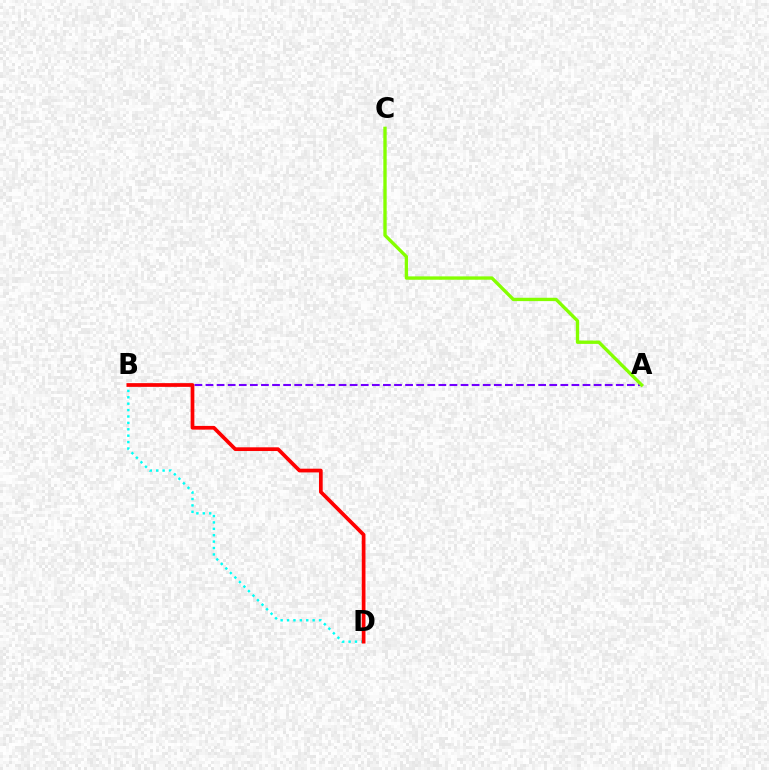{('A', 'B'): [{'color': '#7200ff', 'line_style': 'dashed', 'thickness': 1.51}], ('B', 'D'): [{'color': '#00fff6', 'line_style': 'dotted', 'thickness': 1.74}, {'color': '#ff0000', 'line_style': 'solid', 'thickness': 2.68}], ('A', 'C'): [{'color': '#84ff00', 'line_style': 'solid', 'thickness': 2.41}]}